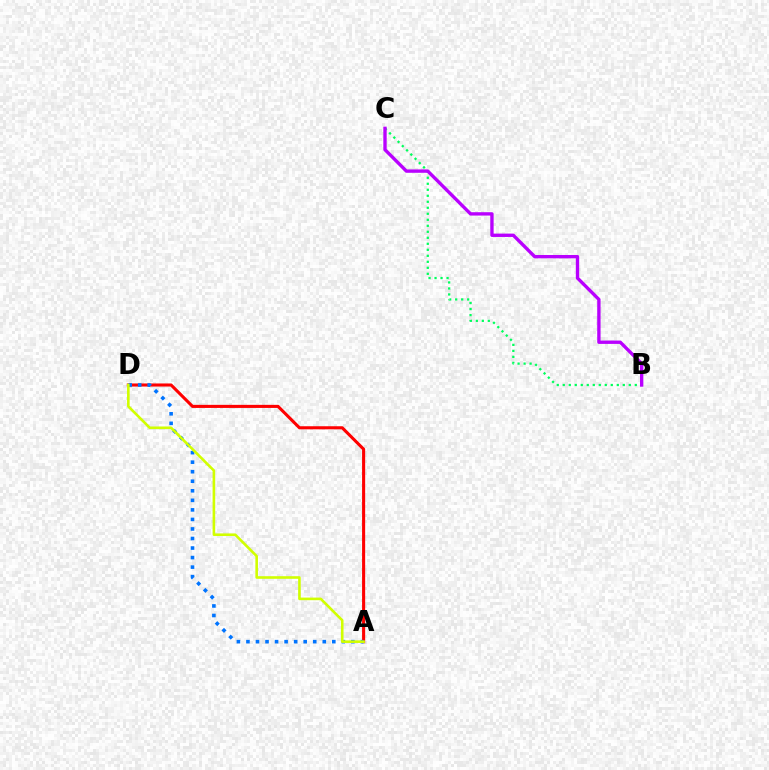{('A', 'D'): [{'color': '#ff0000', 'line_style': 'solid', 'thickness': 2.22}, {'color': '#0074ff', 'line_style': 'dotted', 'thickness': 2.59}, {'color': '#d1ff00', 'line_style': 'solid', 'thickness': 1.88}], ('B', 'C'): [{'color': '#00ff5c', 'line_style': 'dotted', 'thickness': 1.63}, {'color': '#b900ff', 'line_style': 'solid', 'thickness': 2.42}]}